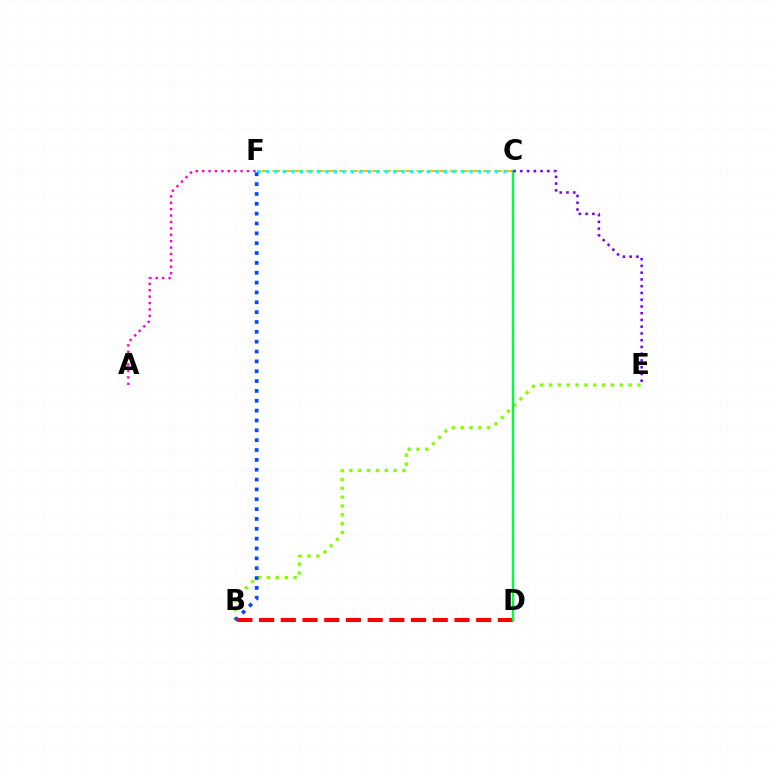{('A', 'F'): [{'color': '#ff00cf', 'line_style': 'dotted', 'thickness': 1.74}], ('C', 'F'): [{'color': '#ffbd00', 'line_style': 'dashed', 'thickness': 1.51}, {'color': '#00fff6', 'line_style': 'dotted', 'thickness': 2.3}], ('B', 'E'): [{'color': '#84ff00', 'line_style': 'dotted', 'thickness': 2.4}], ('B', 'F'): [{'color': '#004bff', 'line_style': 'dotted', 'thickness': 2.68}], ('B', 'D'): [{'color': '#ff0000', 'line_style': 'dashed', 'thickness': 2.95}], ('C', 'D'): [{'color': '#00ff39', 'line_style': 'solid', 'thickness': 1.74}], ('C', 'E'): [{'color': '#7200ff', 'line_style': 'dotted', 'thickness': 1.83}]}